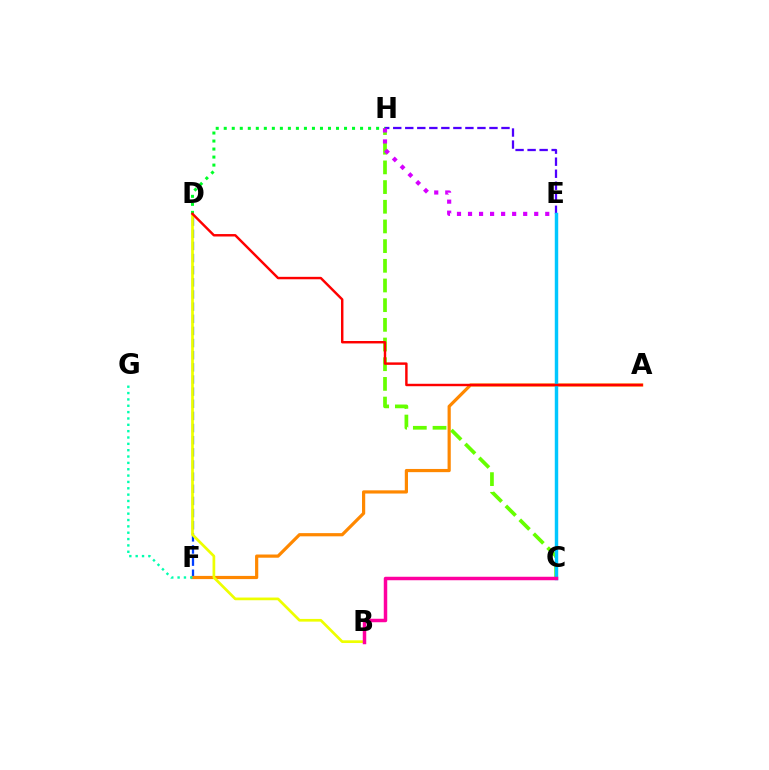{('D', 'F'): [{'color': '#003fff', 'line_style': 'dashed', 'thickness': 1.65}], ('A', 'F'): [{'color': '#ff8800', 'line_style': 'solid', 'thickness': 2.3}], ('C', 'H'): [{'color': '#66ff00', 'line_style': 'dashed', 'thickness': 2.67}], ('B', 'D'): [{'color': '#eeff00', 'line_style': 'solid', 'thickness': 1.95}], ('E', 'H'): [{'color': '#4f00ff', 'line_style': 'dashed', 'thickness': 1.63}, {'color': '#d600ff', 'line_style': 'dotted', 'thickness': 3.0}], ('F', 'G'): [{'color': '#00ffaf', 'line_style': 'dotted', 'thickness': 1.72}], ('C', 'E'): [{'color': '#00c7ff', 'line_style': 'solid', 'thickness': 2.48}], ('D', 'H'): [{'color': '#00ff27', 'line_style': 'dotted', 'thickness': 2.18}], ('A', 'D'): [{'color': '#ff0000', 'line_style': 'solid', 'thickness': 1.76}], ('B', 'C'): [{'color': '#ff00a0', 'line_style': 'solid', 'thickness': 2.5}]}